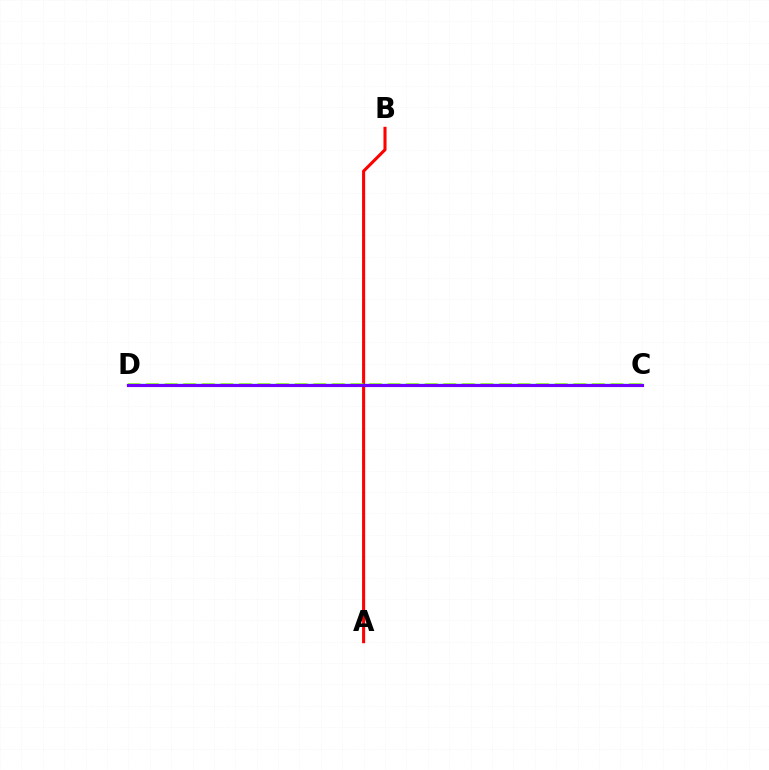{('A', 'B'): [{'color': '#ff0000', 'line_style': 'solid', 'thickness': 2.21}], ('C', 'D'): [{'color': '#00fff6', 'line_style': 'solid', 'thickness': 1.61}, {'color': '#84ff00', 'line_style': 'dashed', 'thickness': 2.52}, {'color': '#7200ff', 'line_style': 'solid', 'thickness': 2.27}]}